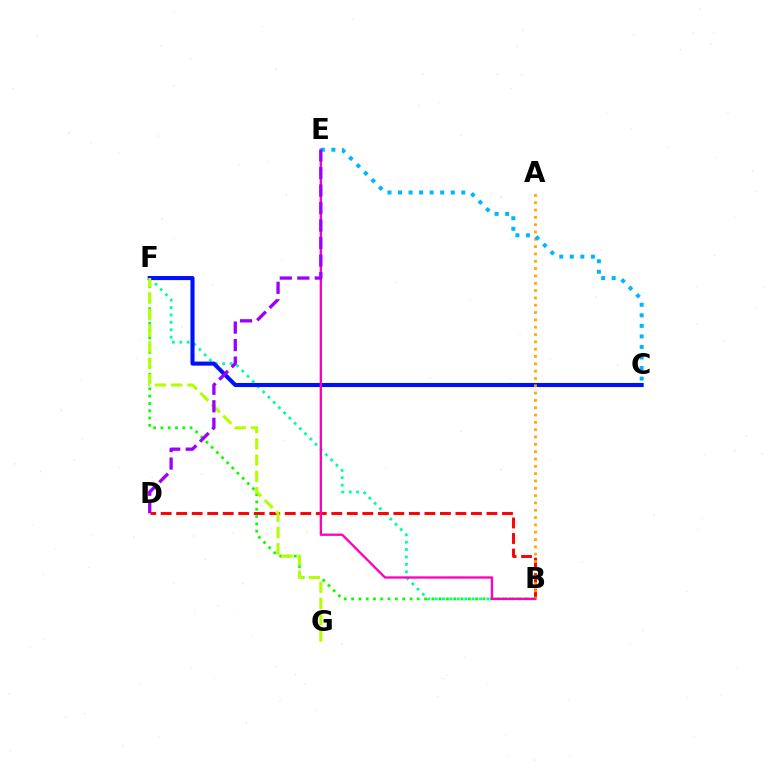{('B', 'F'): [{'color': '#00ff9d', 'line_style': 'dotted', 'thickness': 2.01}, {'color': '#08ff00', 'line_style': 'dotted', 'thickness': 1.98}], ('B', 'D'): [{'color': '#ff0000', 'line_style': 'dashed', 'thickness': 2.11}], ('C', 'F'): [{'color': '#0010ff', 'line_style': 'solid', 'thickness': 2.93}], ('A', 'B'): [{'color': '#ffa500', 'line_style': 'dotted', 'thickness': 1.99}], ('B', 'E'): [{'color': '#ff00bd', 'line_style': 'solid', 'thickness': 1.67}], ('C', 'E'): [{'color': '#00b5ff', 'line_style': 'dotted', 'thickness': 2.87}], ('F', 'G'): [{'color': '#b3ff00', 'line_style': 'dashed', 'thickness': 2.21}], ('D', 'E'): [{'color': '#9b00ff', 'line_style': 'dashed', 'thickness': 2.38}]}